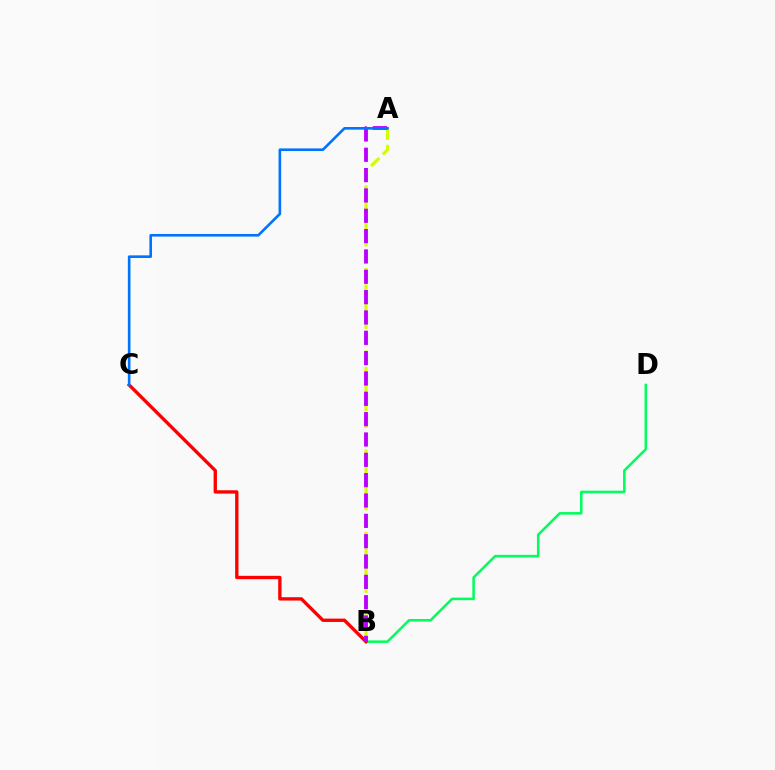{('B', 'D'): [{'color': '#00ff5c', 'line_style': 'solid', 'thickness': 1.84}], ('B', 'C'): [{'color': '#ff0000', 'line_style': 'solid', 'thickness': 2.41}], ('A', 'B'): [{'color': '#d1ff00', 'line_style': 'dashed', 'thickness': 2.24}, {'color': '#b900ff', 'line_style': 'dashed', 'thickness': 2.76}], ('A', 'C'): [{'color': '#0074ff', 'line_style': 'solid', 'thickness': 1.89}]}